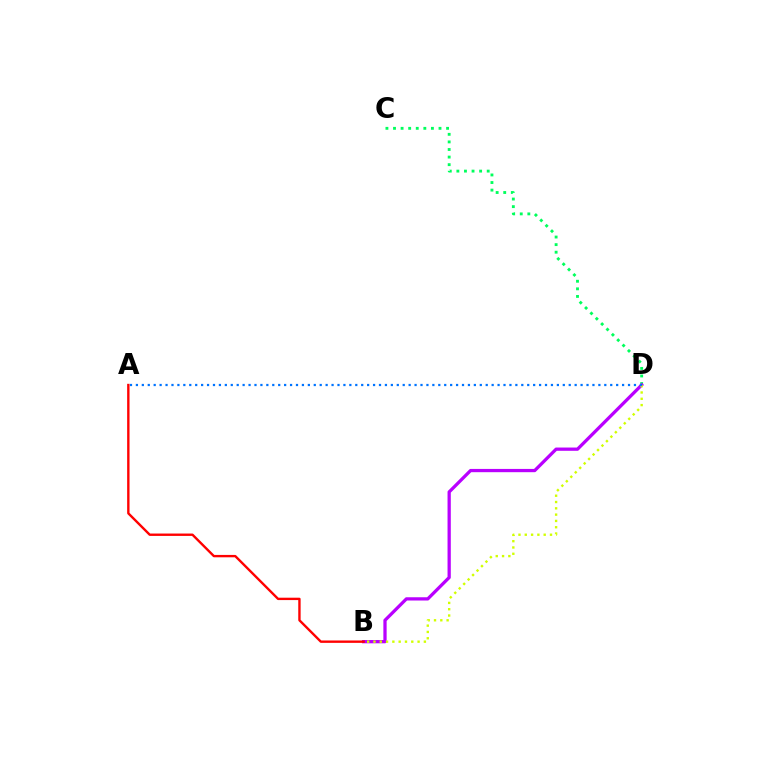{('C', 'D'): [{'color': '#00ff5c', 'line_style': 'dotted', 'thickness': 2.06}], ('B', 'D'): [{'color': '#b900ff', 'line_style': 'solid', 'thickness': 2.35}, {'color': '#d1ff00', 'line_style': 'dotted', 'thickness': 1.71}], ('A', 'D'): [{'color': '#0074ff', 'line_style': 'dotted', 'thickness': 1.61}], ('A', 'B'): [{'color': '#ff0000', 'line_style': 'solid', 'thickness': 1.71}]}